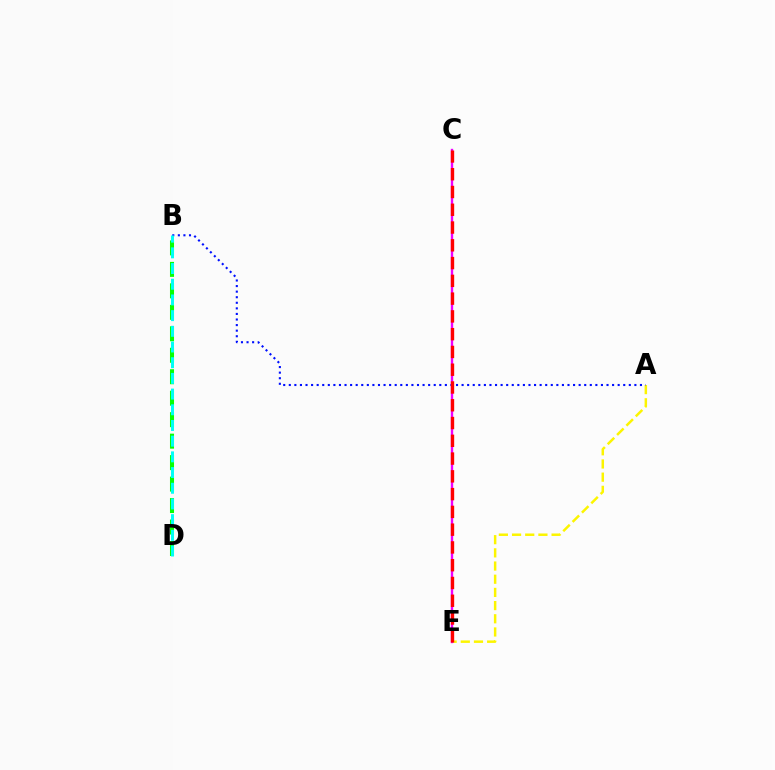{('A', 'E'): [{'color': '#fcf500', 'line_style': 'dashed', 'thickness': 1.79}], ('B', 'D'): [{'color': '#08ff00', 'line_style': 'dashed', 'thickness': 2.92}, {'color': '#00fff6', 'line_style': 'dashed', 'thickness': 2.13}], ('C', 'E'): [{'color': '#ee00ff', 'line_style': 'solid', 'thickness': 1.7}, {'color': '#ff0000', 'line_style': 'dashed', 'thickness': 2.41}], ('A', 'B'): [{'color': '#0010ff', 'line_style': 'dotted', 'thickness': 1.51}]}